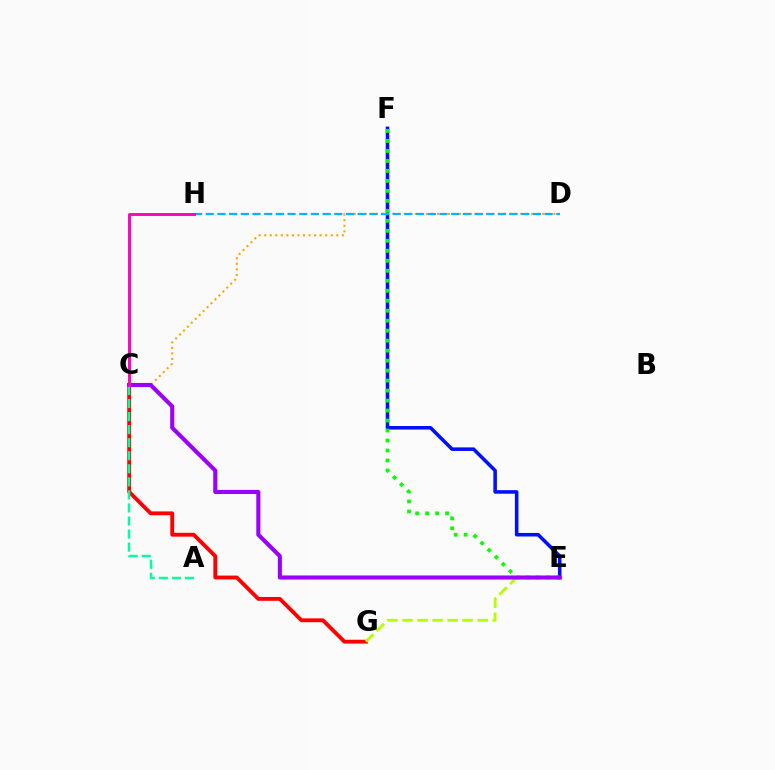{('E', 'F'): [{'color': '#0010ff', 'line_style': 'solid', 'thickness': 2.56}, {'color': '#08ff00', 'line_style': 'dotted', 'thickness': 2.71}], ('C', 'D'): [{'color': '#ffa500', 'line_style': 'dotted', 'thickness': 1.51}], ('C', 'G'): [{'color': '#ff0000', 'line_style': 'solid', 'thickness': 2.77}], ('E', 'G'): [{'color': '#b3ff00', 'line_style': 'dashed', 'thickness': 2.04}], ('C', 'E'): [{'color': '#9b00ff', 'line_style': 'solid', 'thickness': 2.94}], ('A', 'C'): [{'color': '#00ff9d', 'line_style': 'dashed', 'thickness': 1.77}], ('D', 'H'): [{'color': '#00b5ff', 'line_style': 'dashed', 'thickness': 1.59}], ('C', 'H'): [{'color': '#ff00bd', 'line_style': 'solid', 'thickness': 2.08}]}